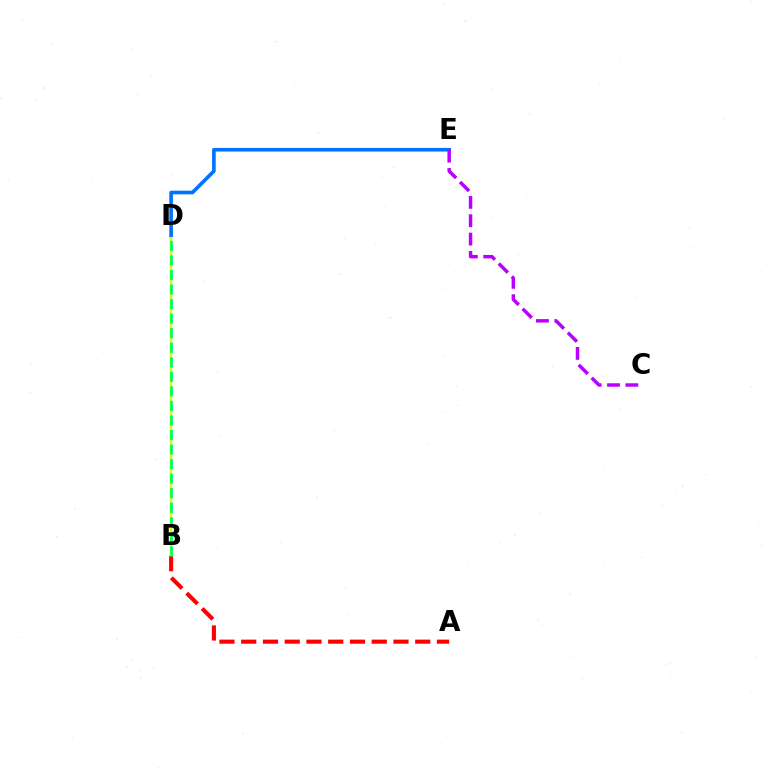{('B', 'D'): [{'color': '#d1ff00', 'line_style': 'solid', 'thickness': 1.73}, {'color': '#00ff5c', 'line_style': 'dashed', 'thickness': 1.98}], ('A', 'B'): [{'color': '#ff0000', 'line_style': 'dashed', 'thickness': 2.95}], ('D', 'E'): [{'color': '#0074ff', 'line_style': 'solid', 'thickness': 2.62}], ('C', 'E'): [{'color': '#b900ff', 'line_style': 'dashed', 'thickness': 2.49}]}